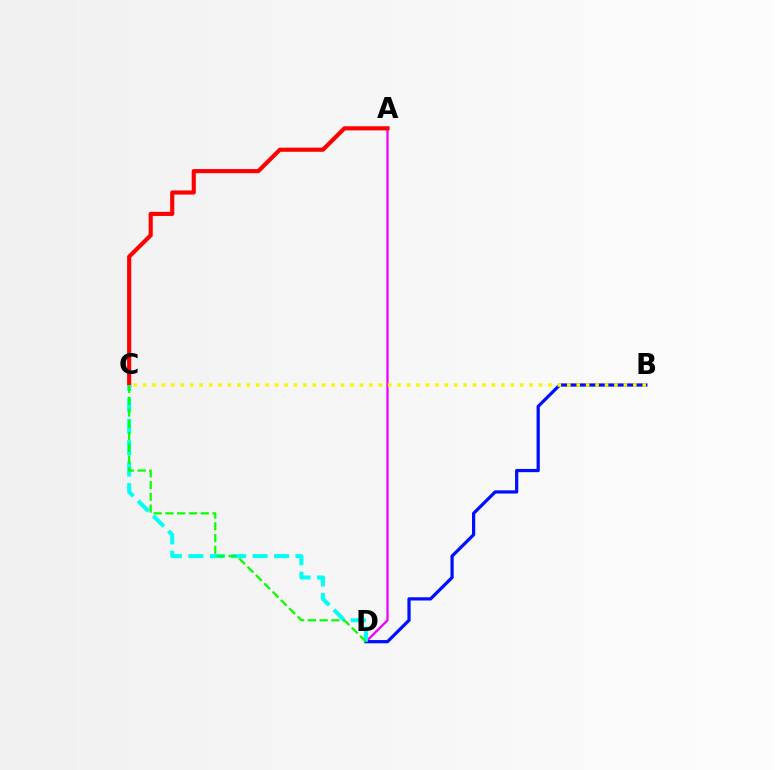{('A', 'D'): [{'color': '#ee00ff', 'line_style': 'solid', 'thickness': 1.63}], ('B', 'D'): [{'color': '#0010ff', 'line_style': 'solid', 'thickness': 2.33}], ('A', 'C'): [{'color': '#ff0000', 'line_style': 'solid', 'thickness': 2.97}], ('C', 'D'): [{'color': '#00fff6', 'line_style': 'dashed', 'thickness': 2.91}, {'color': '#08ff00', 'line_style': 'dashed', 'thickness': 1.6}], ('B', 'C'): [{'color': '#fcf500', 'line_style': 'dotted', 'thickness': 2.56}]}